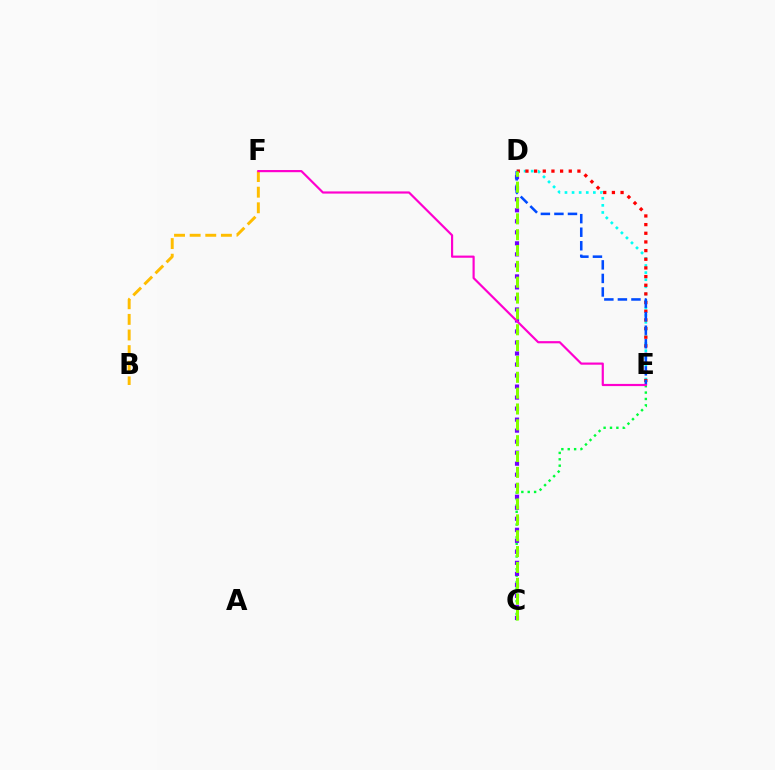{('D', 'E'): [{'color': '#00fff6', 'line_style': 'dotted', 'thickness': 1.93}, {'color': '#ff0000', 'line_style': 'dotted', 'thickness': 2.35}, {'color': '#004bff', 'line_style': 'dashed', 'thickness': 1.84}], ('B', 'F'): [{'color': '#ffbd00', 'line_style': 'dashed', 'thickness': 2.12}], ('C', 'E'): [{'color': '#00ff39', 'line_style': 'dotted', 'thickness': 1.73}], ('C', 'D'): [{'color': '#7200ff', 'line_style': 'dotted', 'thickness': 2.99}, {'color': '#84ff00', 'line_style': 'dashed', 'thickness': 2.15}], ('E', 'F'): [{'color': '#ff00cf', 'line_style': 'solid', 'thickness': 1.57}]}